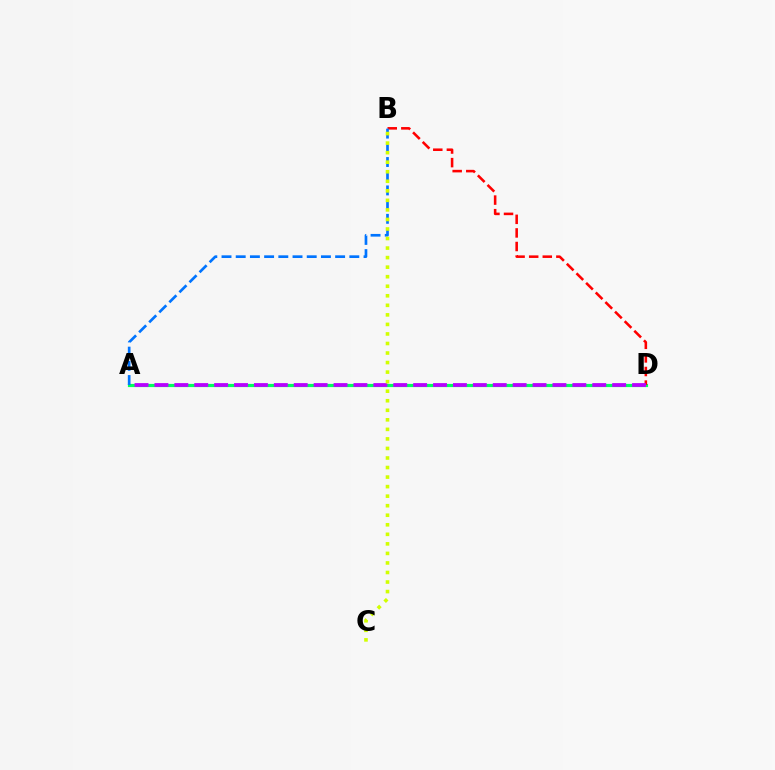{('A', 'D'): [{'color': '#00ff5c', 'line_style': 'solid', 'thickness': 2.28}, {'color': '#b900ff', 'line_style': 'dashed', 'thickness': 2.7}], ('B', 'D'): [{'color': '#ff0000', 'line_style': 'dashed', 'thickness': 1.85}], ('A', 'B'): [{'color': '#0074ff', 'line_style': 'dashed', 'thickness': 1.93}], ('B', 'C'): [{'color': '#d1ff00', 'line_style': 'dotted', 'thickness': 2.59}]}